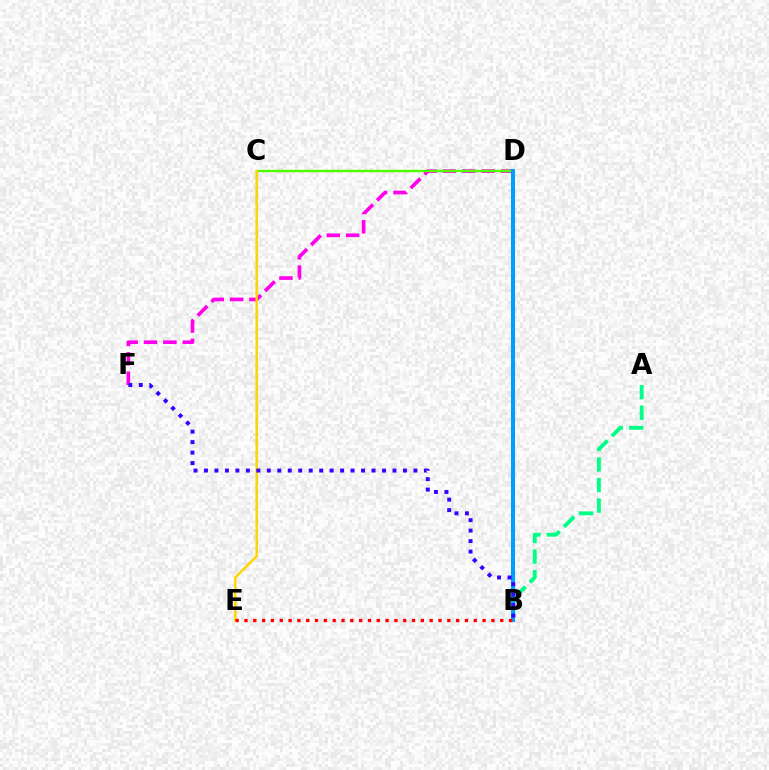{('D', 'F'): [{'color': '#ff00ed', 'line_style': 'dashed', 'thickness': 2.63}], ('A', 'B'): [{'color': '#00ff86', 'line_style': 'dashed', 'thickness': 2.79}], ('C', 'D'): [{'color': '#4fff00', 'line_style': 'solid', 'thickness': 1.73}], ('C', 'E'): [{'color': '#ffd500', 'line_style': 'solid', 'thickness': 1.78}], ('B', 'D'): [{'color': '#009eff', 'line_style': 'solid', 'thickness': 2.91}], ('B', 'F'): [{'color': '#3700ff', 'line_style': 'dotted', 'thickness': 2.85}], ('B', 'E'): [{'color': '#ff0000', 'line_style': 'dotted', 'thickness': 2.4}]}